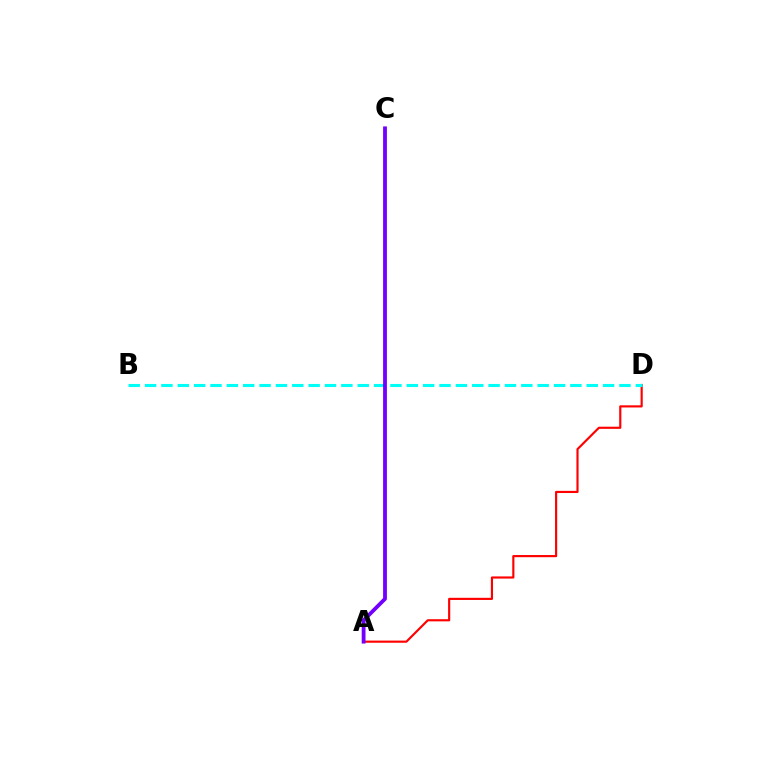{('A', 'D'): [{'color': '#ff0000', 'line_style': 'solid', 'thickness': 1.55}], ('B', 'D'): [{'color': '#00fff6', 'line_style': 'dashed', 'thickness': 2.22}], ('A', 'C'): [{'color': '#84ff00', 'line_style': 'dashed', 'thickness': 1.52}, {'color': '#7200ff', 'line_style': 'solid', 'thickness': 2.74}]}